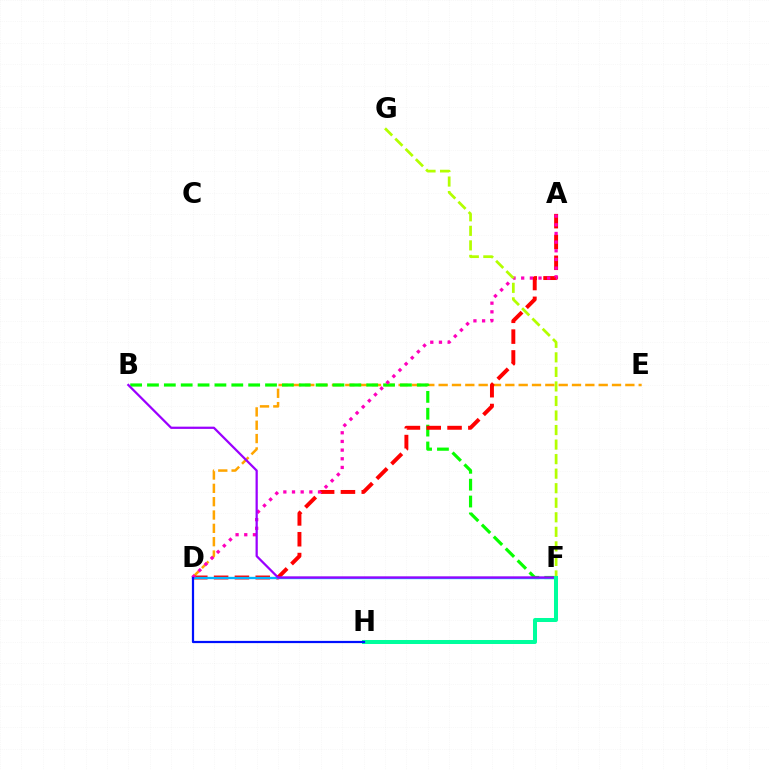{('D', 'E'): [{'color': '#ffa500', 'line_style': 'dashed', 'thickness': 1.81}], ('B', 'F'): [{'color': '#08ff00', 'line_style': 'dashed', 'thickness': 2.29}, {'color': '#9b00ff', 'line_style': 'solid', 'thickness': 1.62}], ('A', 'D'): [{'color': '#ff0000', 'line_style': 'dashed', 'thickness': 2.83}, {'color': '#ff00bd', 'line_style': 'dotted', 'thickness': 2.35}], ('D', 'F'): [{'color': '#00b5ff', 'line_style': 'solid', 'thickness': 1.68}], ('F', 'G'): [{'color': '#b3ff00', 'line_style': 'dashed', 'thickness': 1.98}], ('F', 'H'): [{'color': '#00ff9d', 'line_style': 'solid', 'thickness': 2.88}], ('D', 'H'): [{'color': '#0010ff', 'line_style': 'solid', 'thickness': 1.6}]}